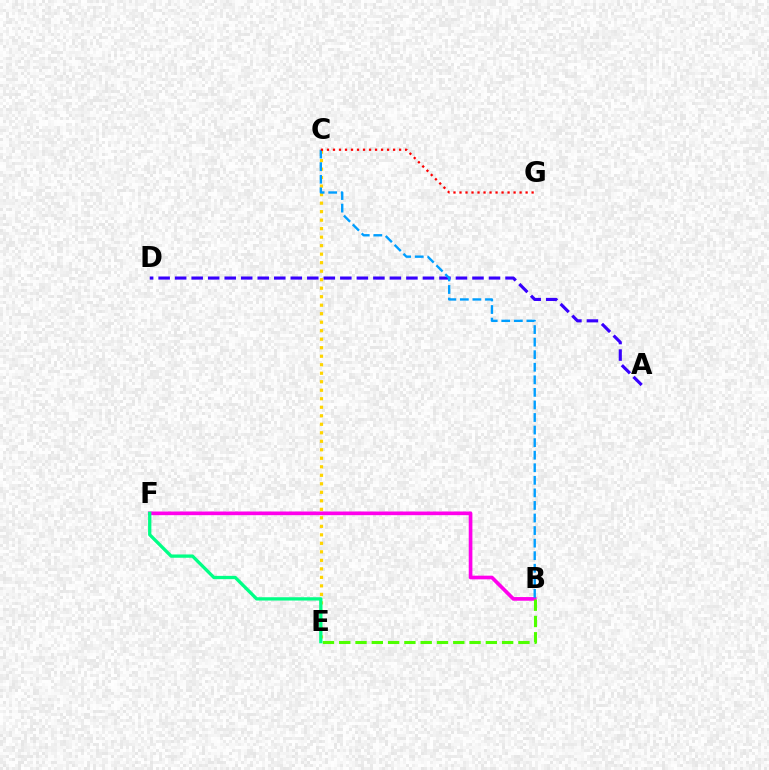{('B', 'F'): [{'color': '#ff00ed', 'line_style': 'solid', 'thickness': 2.64}], ('A', 'D'): [{'color': '#3700ff', 'line_style': 'dashed', 'thickness': 2.24}], ('C', 'E'): [{'color': '#ffd500', 'line_style': 'dotted', 'thickness': 2.31}], ('B', 'E'): [{'color': '#4fff00', 'line_style': 'dashed', 'thickness': 2.21}], ('B', 'C'): [{'color': '#009eff', 'line_style': 'dashed', 'thickness': 1.71}], ('C', 'G'): [{'color': '#ff0000', 'line_style': 'dotted', 'thickness': 1.63}], ('E', 'F'): [{'color': '#00ff86', 'line_style': 'solid', 'thickness': 2.37}]}